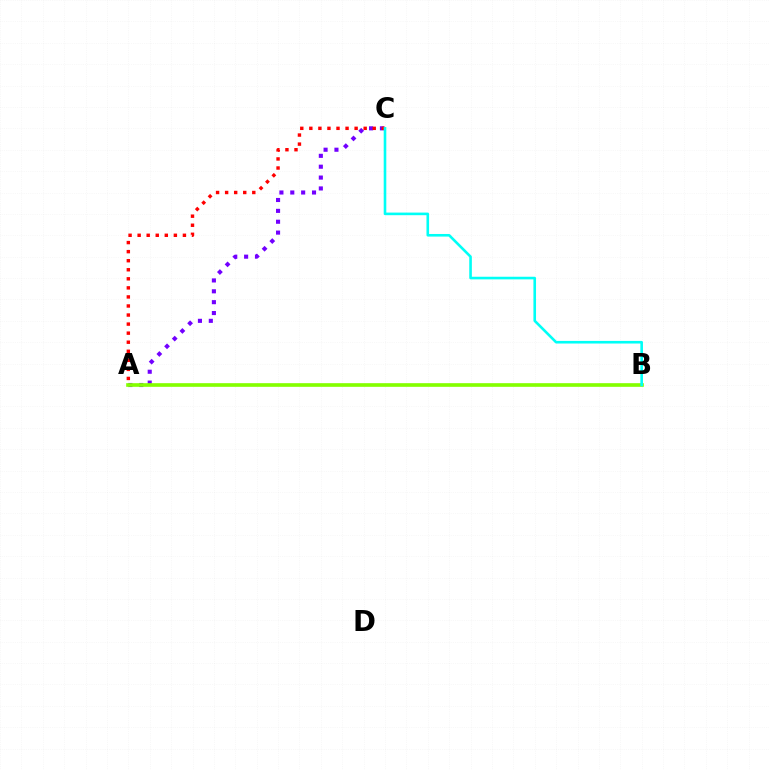{('A', 'C'): [{'color': '#7200ff', 'line_style': 'dotted', 'thickness': 2.95}, {'color': '#ff0000', 'line_style': 'dotted', 'thickness': 2.46}], ('A', 'B'): [{'color': '#84ff00', 'line_style': 'solid', 'thickness': 2.62}], ('B', 'C'): [{'color': '#00fff6', 'line_style': 'solid', 'thickness': 1.88}]}